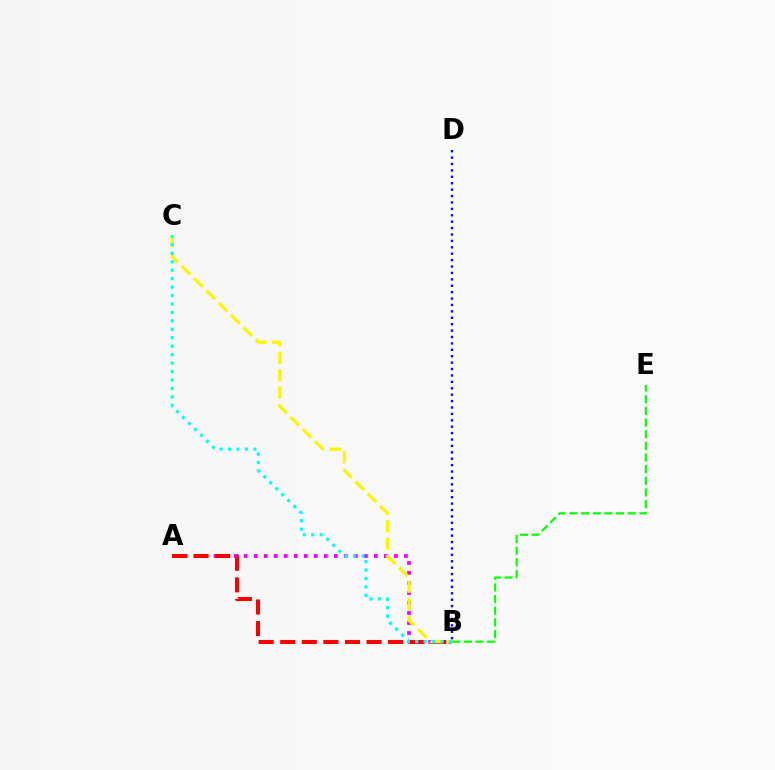{('A', 'B'): [{'color': '#ee00ff', 'line_style': 'dotted', 'thickness': 2.72}, {'color': '#ff0000', 'line_style': 'dashed', 'thickness': 2.93}], ('B', 'E'): [{'color': '#08ff00', 'line_style': 'dashed', 'thickness': 1.58}], ('B', 'D'): [{'color': '#0010ff', 'line_style': 'dotted', 'thickness': 1.74}], ('B', 'C'): [{'color': '#fcf500', 'line_style': 'dashed', 'thickness': 2.36}, {'color': '#00fff6', 'line_style': 'dotted', 'thickness': 2.29}]}